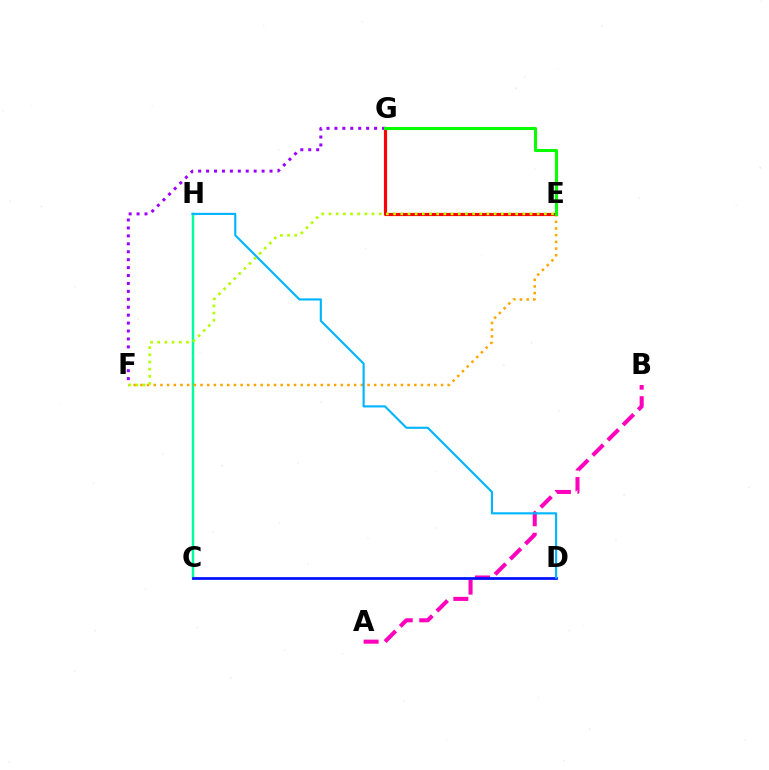{('A', 'B'): [{'color': '#ff00bd', 'line_style': 'dashed', 'thickness': 2.92}], ('F', 'G'): [{'color': '#9b00ff', 'line_style': 'dotted', 'thickness': 2.15}], ('E', 'G'): [{'color': '#ff0000', 'line_style': 'solid', 'thickness': 2.28}, {'color': '#08ff00', 'line_style': 'solid', 'thickness': 2.2}], ('C', 'H'): [{'color': '#00ff9d', 'line_style': 'solid', 'thickness': 1.76}], ('E', 'F'): [{'color': '#ffa500', 'line_style': 'dotted', 'thickness': 1.82}, {'color': '#b3ff00', 'line_style': 'dotted', 'thickness': 1.95}], ('C', 'D'): [{'color': '#0010ff', 'line_style': 'solid', 'thickness': 1.96}], ('D', 'H'): [{'color': '#00b5ff', 'line_style': 'solid', 'thickness': 1.54}]}